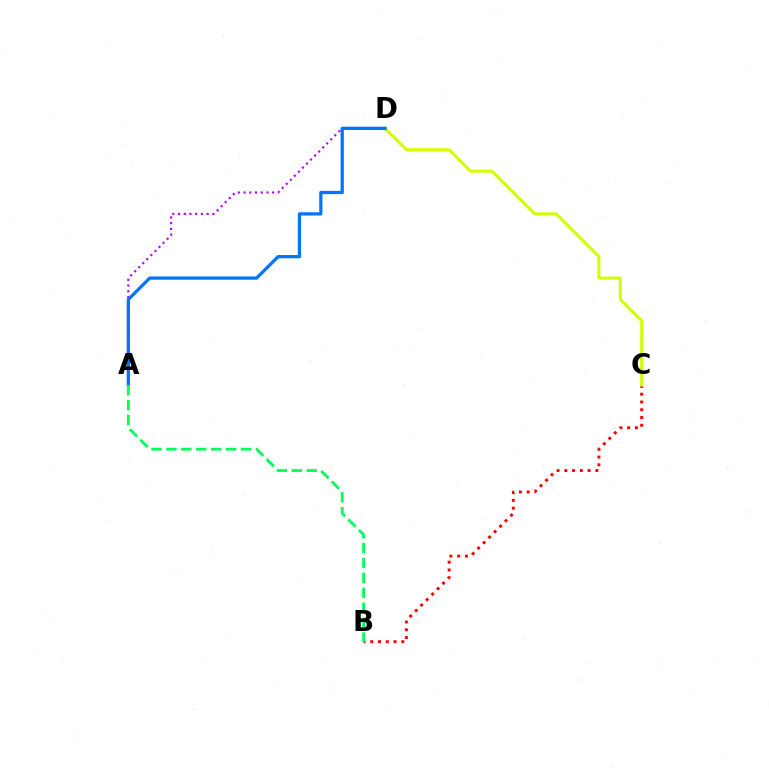{('B', 'C'): [{'color': '#ff0000', 'line_style': 'dotted', 'thickness': 2.11}], ('A', 'D'): [{'color': '#b900ff', 'line_style': 'dotted', 'thickness': 1.55}, {'color': '#0074ff', 'line_style': 'solid', 'thickness': 2.33}], ('C', 'D'): [{'color': '#d1ff00', 'line_style': 'solid', 'thickness': 2.18}], ('A', 'B'): [{'color': '#00ff5c', 'line_style': 'dashed', 'thickness': 2.03}]}